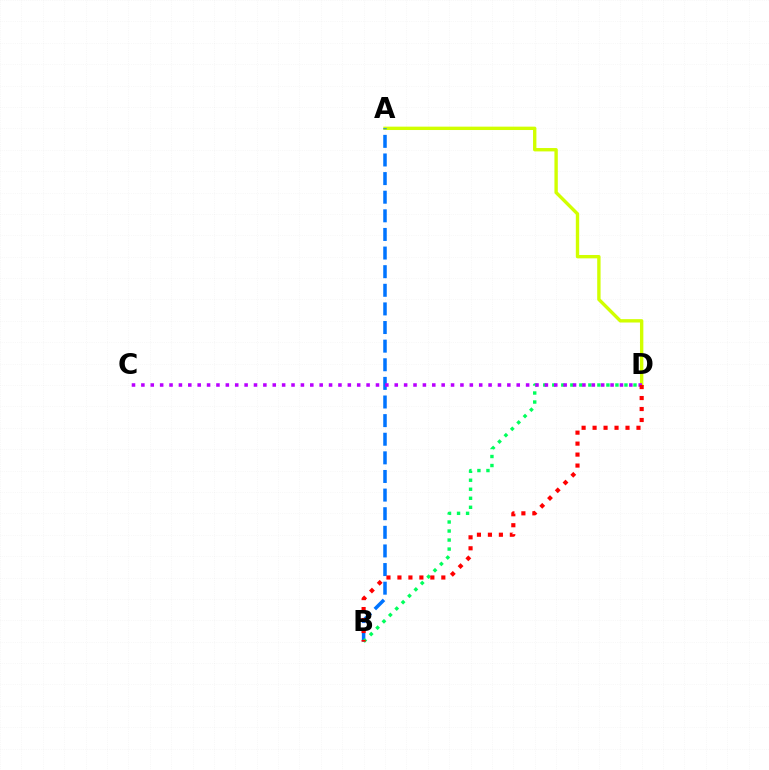{('A', 'D'): [{'color': '#d1ff00', 'line_style': 'solid', 'thickness': 2.43}], ('A', 'B'): [{'color': '#0074ff', 'line_style': 'dashed', 'thickness': 2.53}], ('B', 'D'): [{'color': '#00ff5c', 'line_style': 'dotted', 'thickness': 2.45}, {'color': '#ff0000', 'line_style': 'dotted', 'thickness': 2.98}], ('C', 'D'): [{'color': '#b900ff', 'line_style': 'dotted', 'thickness': 2.55}]}